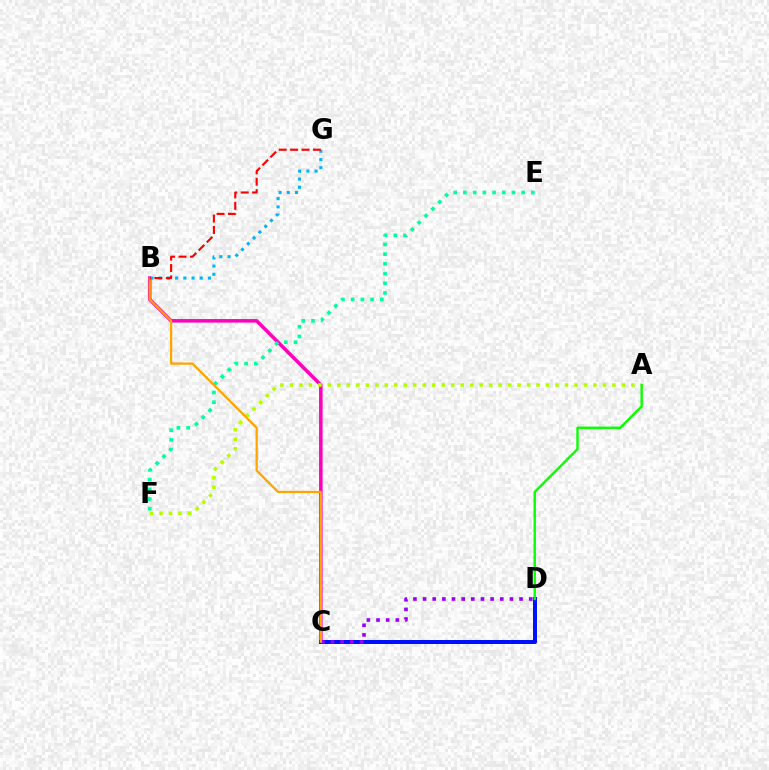{('B', 'C'): [{'color': '#ff00bd', 'line_style': 'solid', 'thickness': 2.54}, {'color': '#ffa500', 'line_style': 'solid', 'thickness': 1.63}], ('A', 'F'): [{'color': '#b3ff00', 'line_style': 'dotted', 'thickness': 2.58}], ('E', 'F'): [{'color': '#00ff9d', 'line_style': 'dotted', 'thickness': 2.64}], ('C', 'D'): [{'color': '#0010ff', 'line_style': 'solid', 'thickness': 2.87}, {'color': '#9b00ff', 'line_style': 'dotted', 'thickness': 2.62}], ('A', 'D'): [{'color': '#08ff00', 'line_style': 'solid', 'thickness': 1.71}], ('B', 'G'): [{'color': '#00b5ff', 'line_style': 'dotted', 'thickness': 2.23}, {'color': '#ff0000', 'line_style': 'dashed', 'thickness': 1.55}]}